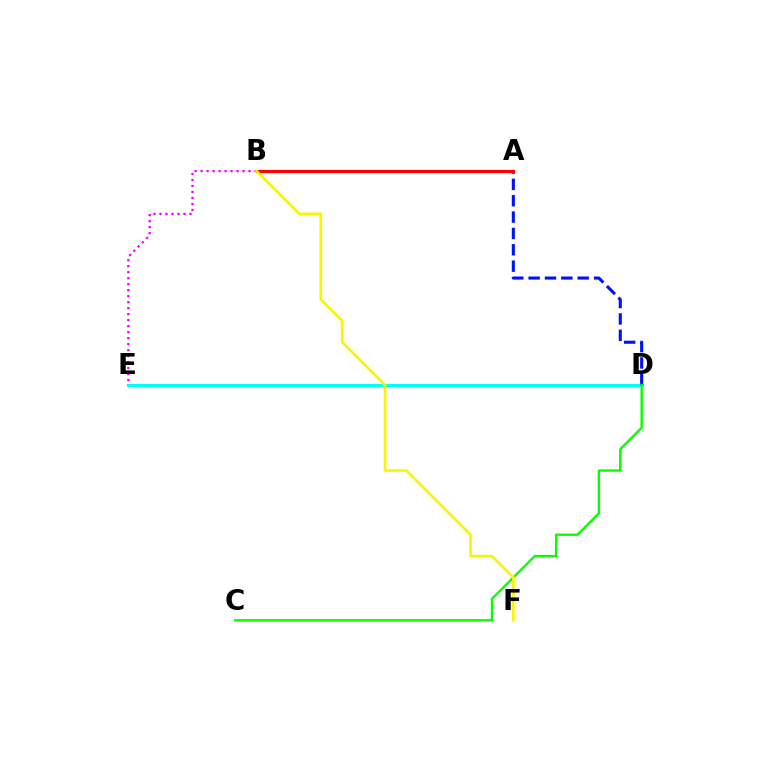{('D', 'E'): [{'color': '#00fff6', 'line_style': 'solid', 'thickness': 2.18}], ('B', 'E'): [{'color': '#ee00ff', 'line_style': 'dotted', 'thickness': 1.63}], ('A', 'D'): [{'color': '#0010ff', 'line_style': 'dashed', 'thickness': 2.22}], ('A', 'B'): [{'color': '#ff0000', 'line_style': 'solid', 'thickness': 2.29}], ('C', 'D'): [{'color': '#08ff00', 'line_style': 'solid', 'thickness': 1.71}], ('B', 'F'): [{'color': '#fcf500', 'line_style': 'solid', 'thickness': 1.93}]}